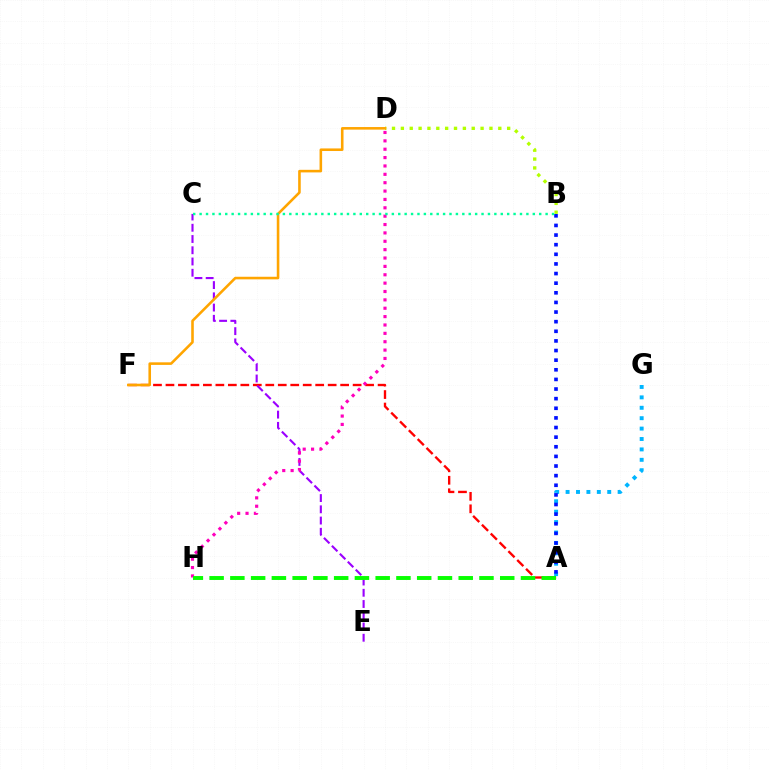{('A', 'G'): [{'color': '#00b5ff', 'line_style': 'dotted', 'thickness': 2.83}], ('A', 'F'): [{'color': '#ff0000', 'line_style': 'dashed', 'thickness': 1.7}], ('B', 'D'): [{'color': '#b3ff00', 'line_style': 'dotted', 'thickness': 2.41}], ('C', 'E'): [{'color': '#9b00ff', 'line_style': 'dashed', 'thickness': 1.53}], ('D', 'F'): [{'color': '#ffa500', 'line_style': 'solid', 'thickness': 1.86}], ('D', 'H'): [{'color': '#ff00bd', 'line_style': 'dotted', 'thickness': 2.27}], ('A', 'B'): [{'color': '#0010ff', 'line_style': 'dotted', 'thickness': 2.61}], ('A', 'H'): [{'color': '#08ff00', 'line_style': 'dashed', 'thickness': 2.82}], ('B', 'C'): [{'color': '#00ff9d', 'line_style': 'dotted', 'thickness': 1.74}]}